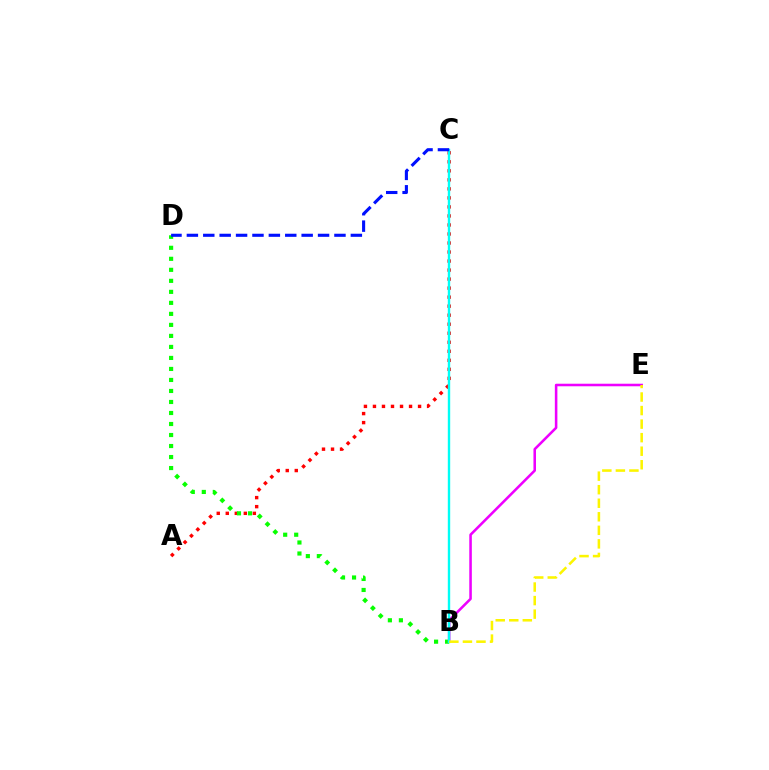{('A', 'C'): [{'color': '#ff0000', 'line_style': 'dotted', 'thickness': 2.45}], ('B', 'D'): [{'color': '#08ff00', 'line_style': 'dotted', 'thickness': 2.99}], ('B', 'E'): [{'color': '#ee00ff', 'line_style': 'solid', 'thickness': 1.84}, {'color': '#fcf500', 'line_style': 'dashed', 'thickness': 1.84}], ('B', 'C'): [{'color': '#00fff6', 'line_style': 'solid', 'thickness': 1.72}], ('C', 'D'): [{'color': '#0010ff', 'line_style': 'dashed', 'thickness': 2.23}]}